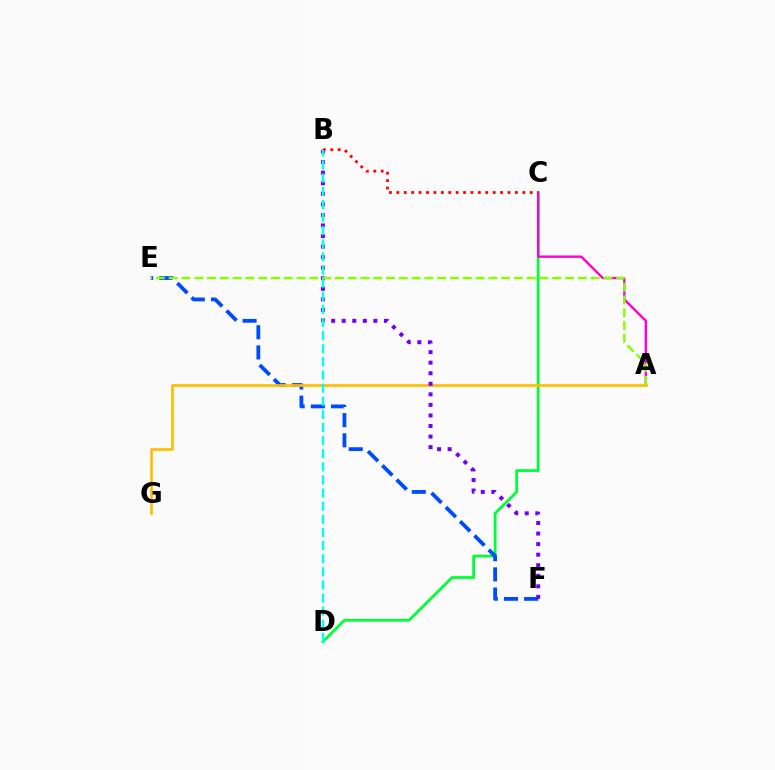{('C', 'D'): [{'color': '#00ff39', 'line_style': 'solid', 'thickness': 2.01}], ('A', 'C'): [{'color': '#ff00cf', 'line_style': 'solid', 'thickness': 1.71}], ('E', 'F'): [{'color': '#004bff', 'line_style': 'dashed', 'thickness': 2.74}], ('B', 'C'): [{'color': '#ff0000', 'line_style': 'dotted', 'thickness': 2.01}], ('A', 'G'): [{'color': '#ffbd00', 'line_style': 'solid', 'thickness': 1.94}], ('B', 'F'): [{'color': '#7200ff', 'line_style': 'dotted', 'thickness': 2.87}], ('A', 'E'): [{'color': '#84ff00', 'line_style': 'dashed', 'thickness': 1.74}], ('B', 'D'): [{'color': '#00fff6', 'line_style': 'dashed', 'thickness': 1.78}]}